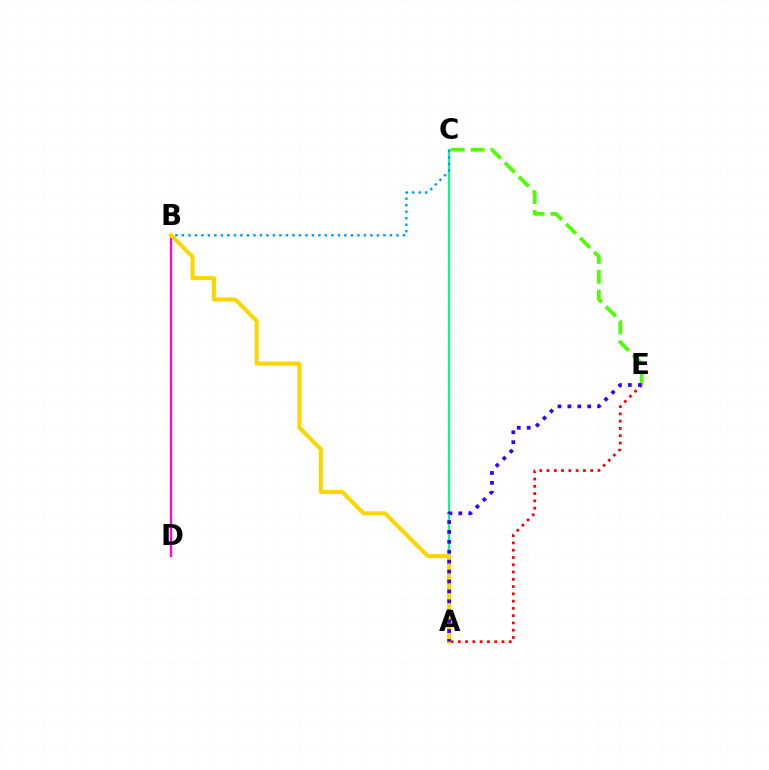{('B', 'D'): [{'color': '#ff00ed', 'line_style': 'solid', 'thickness': 1.63}], ('A', 'C'): [{'color': '#00ff86', 'line_style': 'solid', 'thickness': 1.61}], ('A', 'E'): [{'color': '#ff0000', 'line_style': 'dotted', 'thickness': 1.98}, {'color': '#3700ff', 'line_style': 'dotted', 'thickness': 2.69}], ('C', 'E'): [{'color': '#4fff00', 'line_style': 'dashed', 'thickness': 2.69}], ('A', 'B'): [{'color': '#ffd500', 'line_style': 'solid', 'thickness': 2.94}], ('B', 'C'): [{'color': '#009eff', 'line_style': 'dotted', 'thickness': 1.77}]}